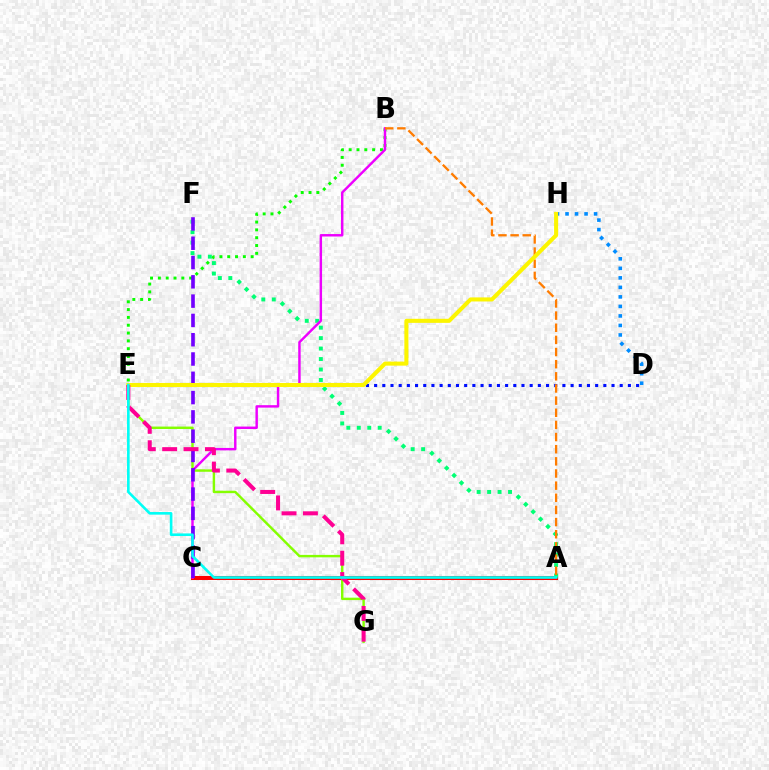{('A', 'C'): [{'color': '#ff0000', 'line_style': 'solid', 'thickness': 2.9}], ('D', 'E'): [{'color': '#0010ff', 'line_style': 'dotted', 'thickness': 2.22}], ('E', 'G'): [{'color': '#84ff00', 'line_style': 'solid', 'thickness': 1.75}, {'color': '#ff0094', 'line_style': 'dashed', 'thickness': 2.9}], ('D', 'H'): [{'color': '#008cff', 'line_style': 'dotted', 'thickness': 2.59}], ('B', 'E'): [{'color': '#08ff00', 'line_style': 'dotted', 'thickness': 2.12}], ('A', 'F'): [{'color': '#00ff74', 'line_style': 'dotted', 'thickness': 2.84}], ('B', 'C'): [{'color': '#ee00ff', 'line_style': 'solid', 'thickness': 1.76}], ('C', 'F'): [{'color': '#7200ff', 'line_style': 'dashed', 'thickness': 2.62}], ('A', 'B'): [{'color': '#ff7c00', 'line_style': 'dashed', 'thickness': 1.65}], ('E', 'H'): [{'color': '#fcf500', 'line_style': 'solid', 'thickness': 2.92}], ('A', 'E'): [{'color': '#00fff6', 'line_style': 'solid', 'thickness': 1.88}]}